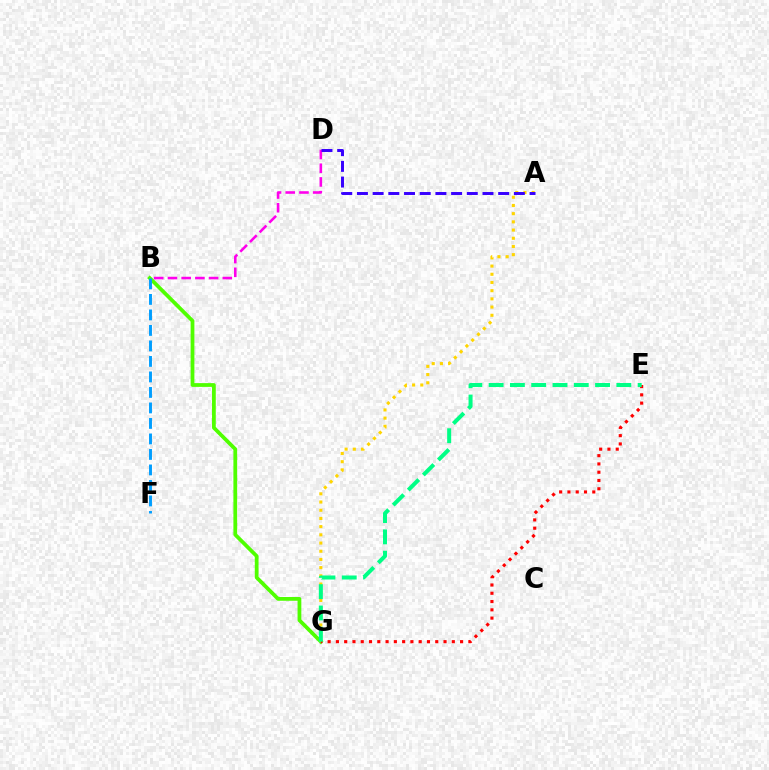{('B', 'D'): [{'color': '#ff00ed', 'line_style': 'dashed', 'thickness': 1.86}], ('B', 'G'): [{'color': '#4fff00', 'line_style': 'solid', 'thickness': 2.71}], ('A', 'G'): [{'color': '#ffd500', 'line_style': 'dotted', 'thickness': 2.23}], ('A', 'D'): [{'color': '#3700ff', 'line_style': 'dashed', 'thickness': 2.13}], ('B', 'F'): [{'color': '#009eff', 'line_style': 'dashed', 'thickness': 2.11}], ('E', 'G'): [{'color': '#ff0000', 'line_style': 'dotted', 'thickness': 2.25}, {'color': '#00ff86', 'line_style': 'dashed', 'thickness': 2.89}]}